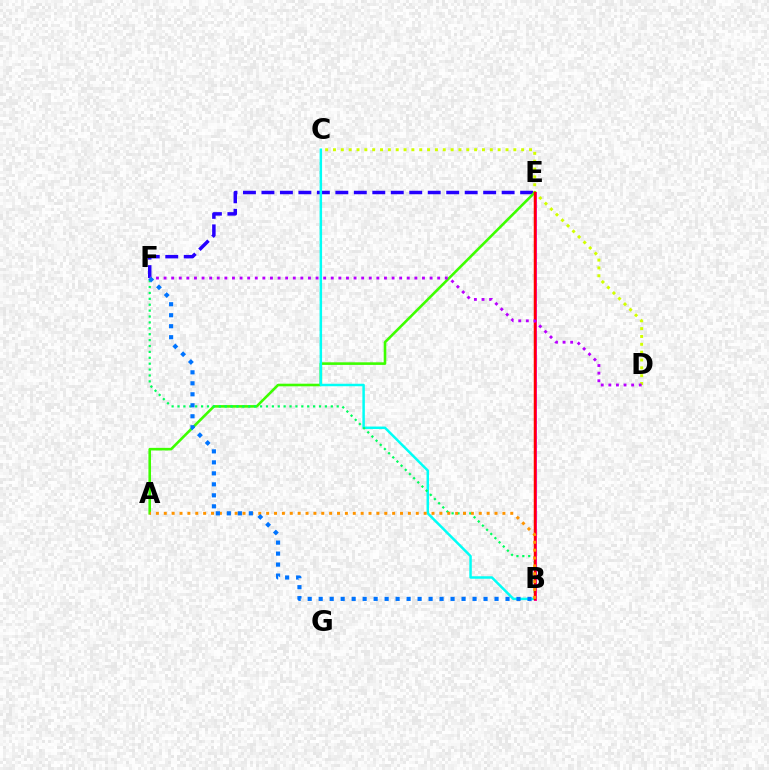{('C', 'D'): [{'color': '#d1ff00', 'line_style': 'dotted', 'thickness': 2.13}], ('E', 'F'): [{'color': '#2500ff', 'line_style': 'dashed', 'thickness': 2.51}], ('A', 'E'): [{'color': '#3dff00', 'line_style': 'solid', 'thickness': 1.87}], ('B', 'C'): [{'color': '#00fff6', 'line_style': 'solid', 'thickness': 1.79}], ('B', 'F'): [{'color': '#00ff5c', 'line_style': 'dotted', 'thickness': 1.6}, {'color': '#0074ff', 'line_style': 'dotted', 'thickness': 2.99}], ('B', 'E'): [{'color': '#ff00ac', 'line_style': 'solid', 'thickness': 2.12}, {'color': '#ff0000', 'line_style': 'solid', 'thickness': 1.8}], ('D', 'F'): [{'color': '#b900ff', 'line_style': 'dotted', 'thickness': 2.06}], ('A', 'B'): [{'color': '#ff9400', 'line_style': 'dotted', 'thickness': 2.14}]}